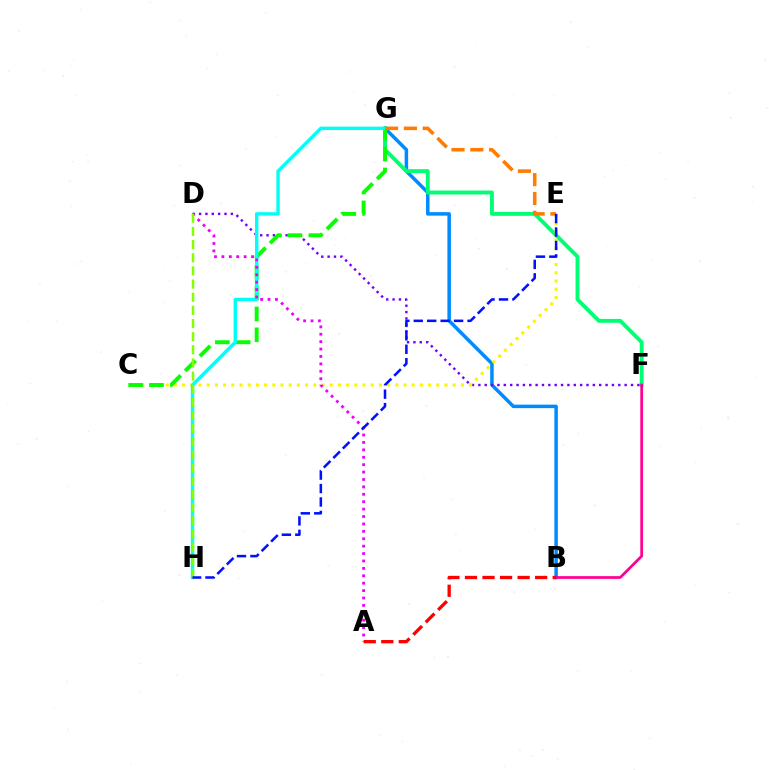{('B', 'G'): [{'color': '#008cff', 'line_style': 'solid', 'thickness': 2.53}], ('F', 'G'): [{'color': '#00ff74', 'line_style': 'solid', 'thickness': 2.8}], ('D', 'F'): [{'color': '#7200ff', 'line_style': 'dotted', 'thickness': 1.73}], ('C', 'E'): [{'color': '#fcf500', 'line_style': 'dotted', 'thickness': 2.23}], ('C', 'G'): [{'color': '#08ff00', 'line_style': 'dashed', 'thickness': 2.84}], ('G', 'H'): [{'color': '#00fff6', 'line_style': 'solid', 'thickness': 2.46}], ('A', 'D'): [{'color': '#ee00ff', 'line_style': 'dotted', 'thickness': 2.01}], ('D', 'H'): [{'color': '#84ff00', 'line_style': 'dashed', 'thickness': 1.79}], ('B', 'F'): [{'color': '#ff0094', 'line_style': 'solid', 'thickness': 1.97}], ('E', 'G'): [{'color': '#ff7c00', 'line_style': 'dashed', 'thickness': 2.56}], ('E', 'H'): [{'color': '#0010ff', 'line_style': 'dashed', 'thickness': 1.83}], ('A', 'B'): [{'color': '#ff0000', 'line_style': 'dashed', 'thickness': 2.38}]}